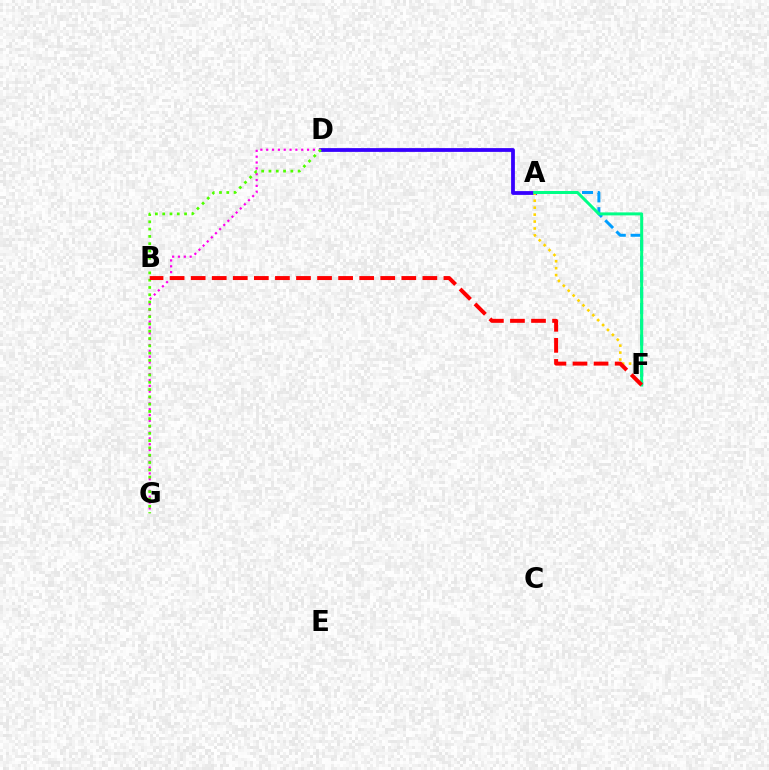{('A', 'F'): [{'color': '#009eff', 'line_style': 'dashed', 'thickness': 2.14}, {'color': '#ffd500', 'line_style': 'dotted', 'thickness': 1.88}, {'color': '#00ff86', 'line_style': 'solid', 'thickness': 2.16}], ('A', 'D'): [{'color': '#3700ff', 'line_style': 'solid', 'thickness': 2.72}], ('D', 'G'): [{'color': '#ff00ed', 'line_style': 'dotted', 'thickness': 1.59}, {'color': '#4fff00', 'line_style': 'dotted', 'thickness': 1.98}], ('B', 'F'): [{'color': '#ff0000', 'line_style': 'dashed', 'thickness': 2.86}]}